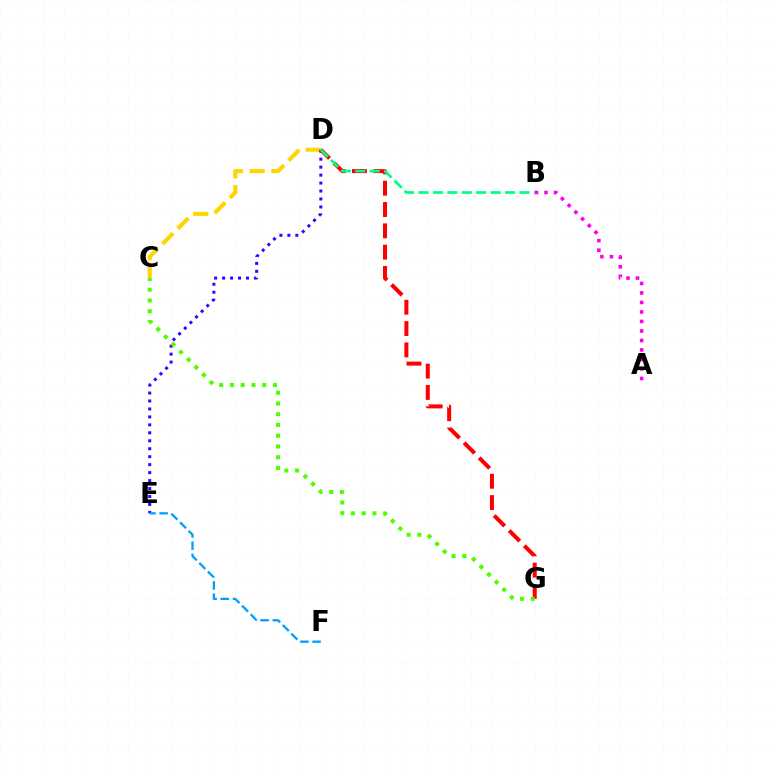{('C', 'D'): [{'color': '#ffd500', 'line_style': 'dashed', 'thickness': 2.94}], ('D', 'E'): [{'color': '#3700ff', 'line_style': 'dotted', 'thickness': 2.16}], ('E', 'F'): [{'color': '#009eff', 'line_style': 'dashed', 'thickness': 1.65}], ('A', 'B'): [{'color': '#ff00ed', 'line_style': 'dotted', 'thickness': 2.58}], ('D', 'G'): [{'color': '#ff0000', 'line_style': 'dashed', 'thickness': 2.9}], ('B', 'D'): [{'color': '#00ff86', 'line_style': 'dashed', 'thickness': 1.96}], ('C', 'G'): [{'color': '#4fff00', 'line_style': 'dotted', 'thickness': 2.92}]}